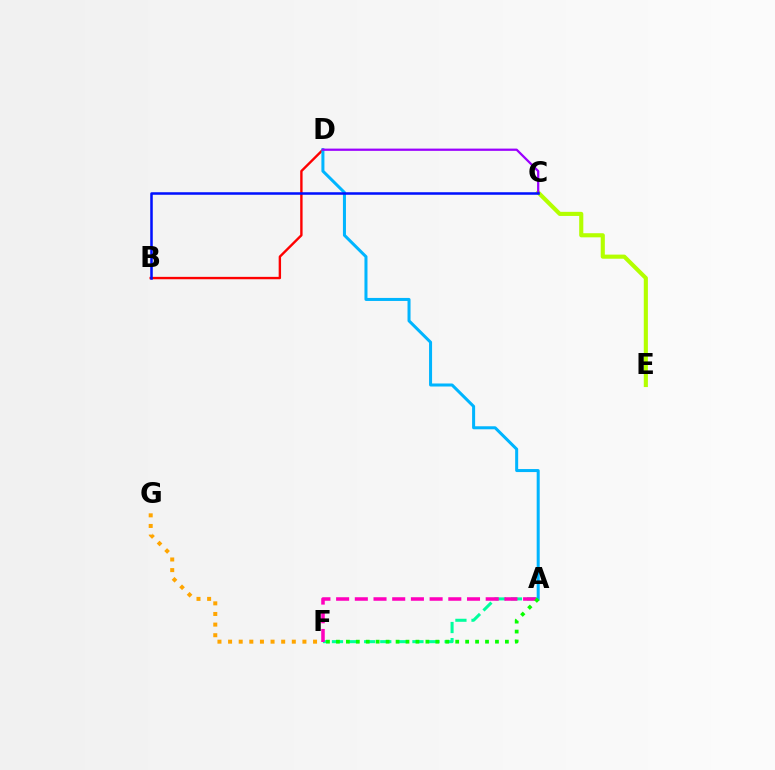{('B', 'D'): [{'color': '#ff0000', 'line_style': 'solid', 'thickness': 1.72}], ('F', 'G'): [{'color': '#ffa500', 'line_style': 'dotted', 'thickness': 2.89}], ('A', 'F'): [{'color': '#00ff9d', 'line_style': 'dashed', 'thickness': 2.19}, {'color': '#ff00bd', 'line_style': 'dashed', 'thickness': 2.54}, {'color': '#08ff00', 'line_style': 'dotted', 'thickness': 2.7}], ('A', 'D'): [{'color': '#00b5ff', 'line_style': 'solid', 'thickness': 2.17}], ('C', 'E'): [{'color': '#b3ff00', 'line_style': 'solid', 'thickness': 2.96}], ('C', 'D'): [{'color': '#9b00ff', 'line_style': 'solid', 'thickness': 1.62}], ('B', 'C'): [{'color': '#0010ff', 'line_style': 'solid', 'thickness': 1.82}]}